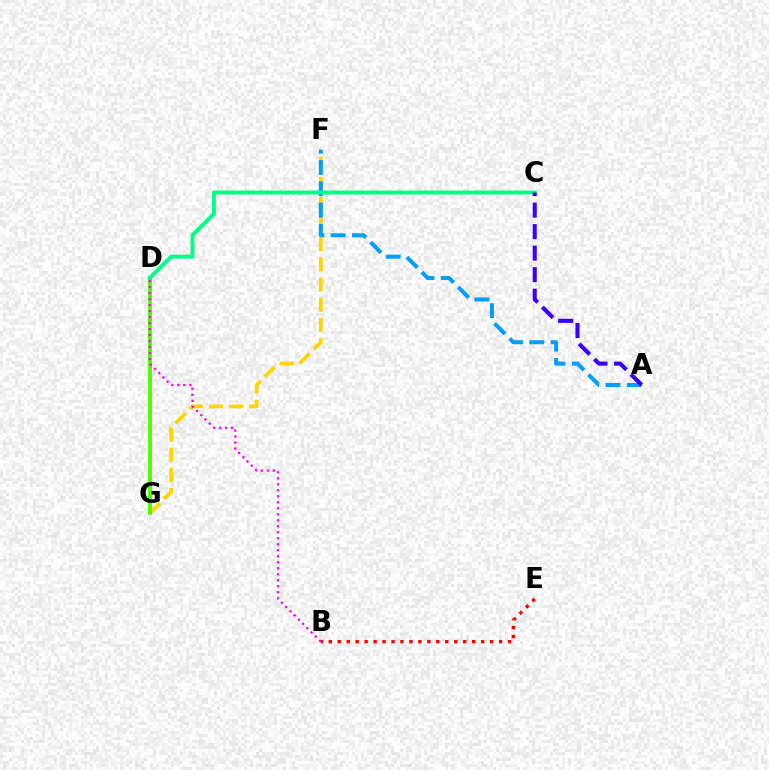{('F', 'G'): [{'color': '#ffd500', 'line_style': 'dashed', 'thickness': 2.74}], ('A', 'F'): [{'color': '#009eff', 'line_style': 'dashed', 'thickness': 2.89}], ('D', 'G'): [{'color': '#4fff00', 'line_style': 'solid', 'thickness': 2.84}], ('C', 'D'): [{'color': '#00ff86', 'line_style': 'solid', 'thickness': 2.8}], ('A', 'C'): [{'color': '#3700ff', 'line_style': 'dashed', 'thickness': 2.92}], ('B', 'D'): [{'color': '#ff00ed', 'line_style': 'dotted', 'thickness': 1.63}], ('B', 'E'): [{'color': '#ff0000', 'line_style': 'dotted', 'thickness': 2.43}]}